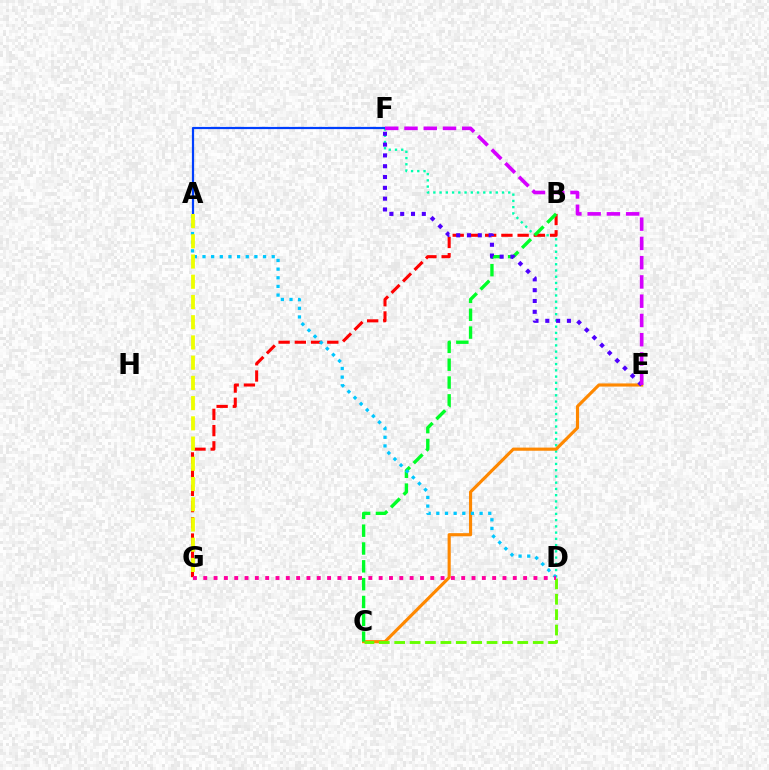{('D', 'F'): [{'color': '#00ffaf', 'line_style': 'dotted', 'thickness': 1.7}], ('A', 'F'): [{'color': '#003fff', 'line_style': 'solid', 'thickness': 1.59}], ('B', 'G'): [{'color': '#ff0000', 'line_style': 'dashed', 'thickness': 2.2}], ('C', 'E'): [{'color': '#ff8800', 'line_style': 'solid', 'thickness': 2.26}], ('B', 'C'): [{'color': '#00ff27', 'line_style': 'dashed', 'thickness': 2.42}], ('E', 'F'): [{'color': '#4f00ff', 'line_style': 'dotted', 'thickness': 2.94}, {'color': '#d600ff', 'line_style': 'dashed', 'thickness': 2.62}], ('A', 'D'): [{'color': '#00c7ff', 'line_style': 'dotted', 'thickness': 2.35}], ('C', 'D'): [{'color': '#66ff00', 'line_style': 'dashed', 'thickness': 2.09}], ('D', 'G'): [{'color': '#ff00a0', 'line_style': 'dotted', 'thickness': 2.8}], ('A', 'G'): [{'color': '#eeff00', 'line_style': 'dashed', 'thickness': 2.75}]}